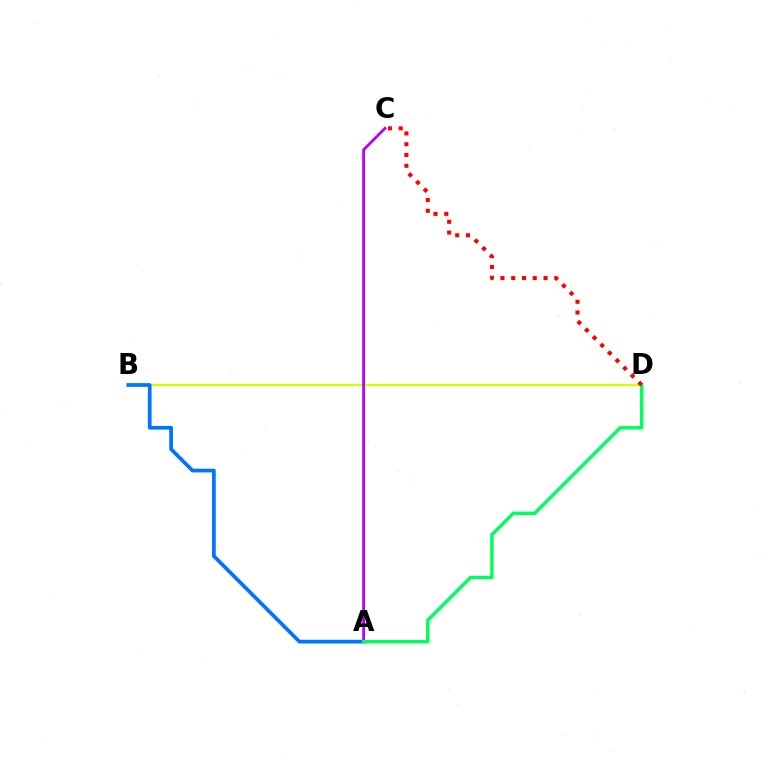{('B', 'D'): [{'color': '#d1ff00', 'line_style': 'solid', 'thickness': 1.66}], ('A', 'B'): [{'color': '#0074ff', 'line_style': 'solid', 'thickness': 2.68}], ('A', 'C'): [{'color': '#b900ff', 'line_style': 'solid', 'thickness': 2.01}], ('A', 'D'): [{'color': '#00ff5c', 'line_style': 'solid', 'thickness': 2.46}], ('C', 'D'): [{'color': '#ff0000', 'line_style': 'dotted', 'thickness': 2.93}]}